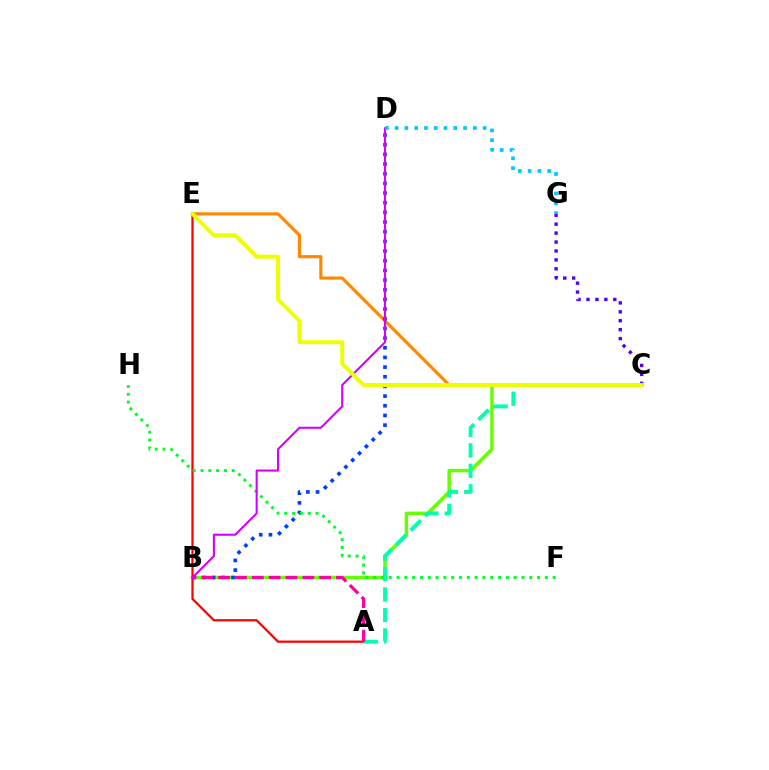{('C', 'E'): [{'color': '#ff8800', 'line_style': 'solid', 'thickness': 2.25}, {'color': '#eeff00', 'line_style': 'solid', 'thickness': 2.85}], ('B', 'C'): [{'color': '#66ff00', 'line_style': 'solid', 'thickness': 2.49}], ('B', 'D'): [{'color': '#003fff', 'line_style': 'dotted', 'thickness': 2.63}, {'color': '#d600ff', 'line_style': 'solid', 'thickness': 1.51}], ('A', 'E'): [{'color': '#ff0000', 'line_style': 'solid', 'thickness': 1.62}], ('C', 'G'): [{'color': '#4f00ff', 'line_style': 'dotted', 'thickness': 2.43}], ('A', 'C'): [{'color': '#00ffaf', 'line_style': 'dashed', 'thickness': 2.78}], ('F', 'H'): [{'color': '#00ff27', 'line_style': 'dotted', 'thickness': 2.12}], ('A', 'B'): [{'color': '#ff00a0', 'line_style': 'dashed', 'thickness': 2.29}], ('D', 'G'): [{'color': '#00c7ff', 'line_style': 'dotted', 'thickness': 2.66}]}